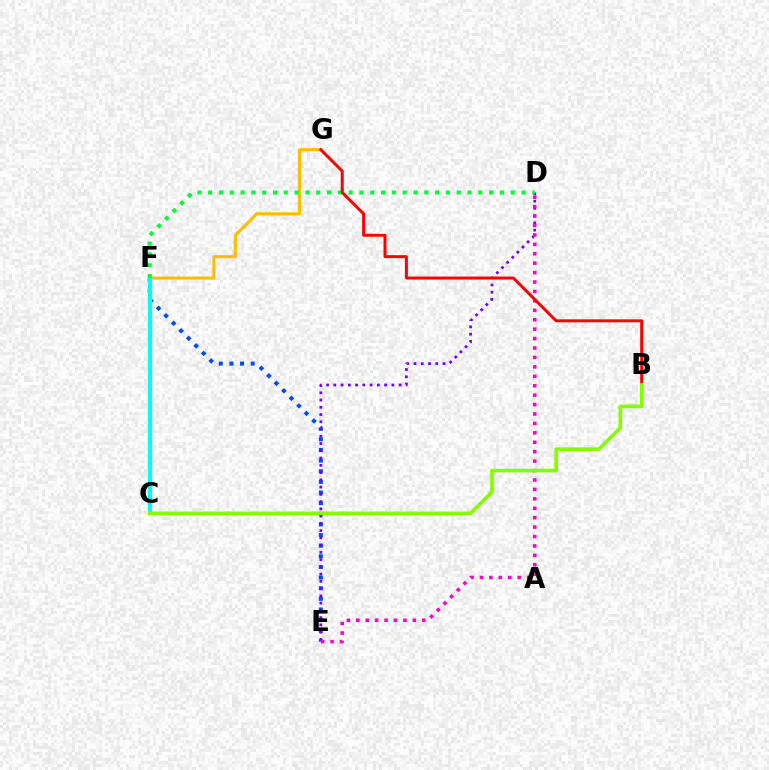{('E', 'F'): [{'color': '#004bff', 'line_style': 'dotted', 'thickness': 2.89}], ('F', 'G'): [{'color': '#ffbd00', 'line_style': 'solid', 'thickness': 2.2}], ('D', 'E'): [{'color': '#7200ff', 'line_style': 'dotted', 'thickness': 1.97}, {'color': '#ff00cf', 'line_style': 'dotted', 'thickness': 2.56}], ('C', 'F'): [{'color': '#00fff6', 'line_style': 'solid', 'thickness': 3.0}], ('D', 'F'): [{'color': '#00ff39', 'line_style': 'dotted', 'thickness': 2.94}], ('B', 'G'): [{'color': '#ff0000', 'line_style': 'solid', 'thickness': 2.14}], ('B', 'C'): [{'color': '#84ff00', 'line_style': 'solid', 'thickness': 2.6}]}